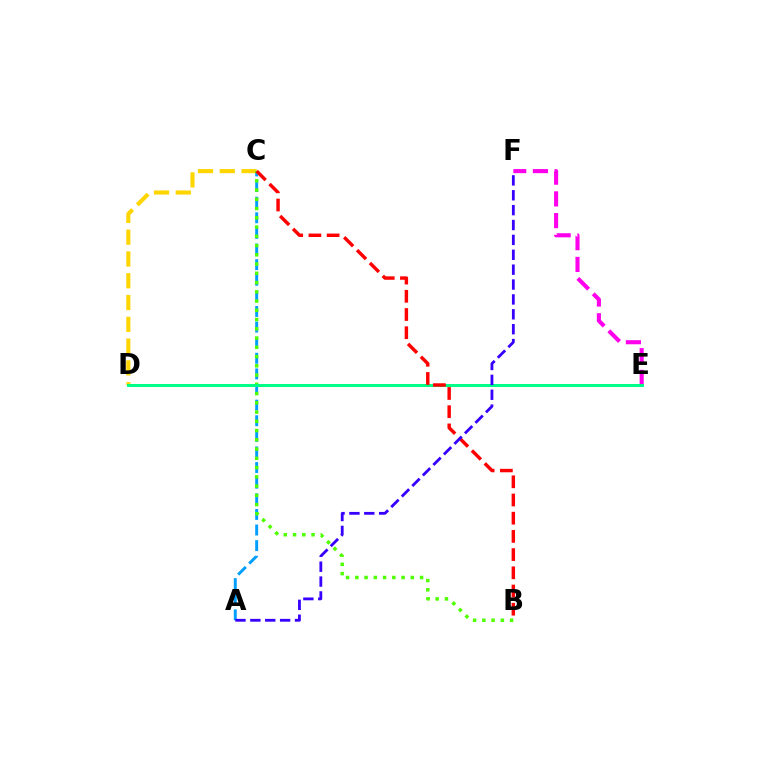{('C', 'D'): [{'color': '#ffd500', 'line_style': 'dashed', 'thickness': 2.96}], ('A', 'C'): [{'color': '#009eff', 'line_style': 'dashed', 'thickness': 2.12}], ('E', 'F'): [{'color': '#ff00ed', 'line_style': 'dashed', 'thickness': 2.95}], ('B', 'C'): [{'color': '#4fff00', 'line_style': 'dotted', 'thickness': 2.51}, {'color': '#ff0000', 'line_style': 'dashed', 'thickness': 2.47}], ('D', 'E'): [{'color': '#00ff86', 'line_style': 'solid', 'thickness': 2.14}], ('A', 'F'): [{'color': '#3700ff', 'line_style': 'dashed', 'thickness': 2.02}]}